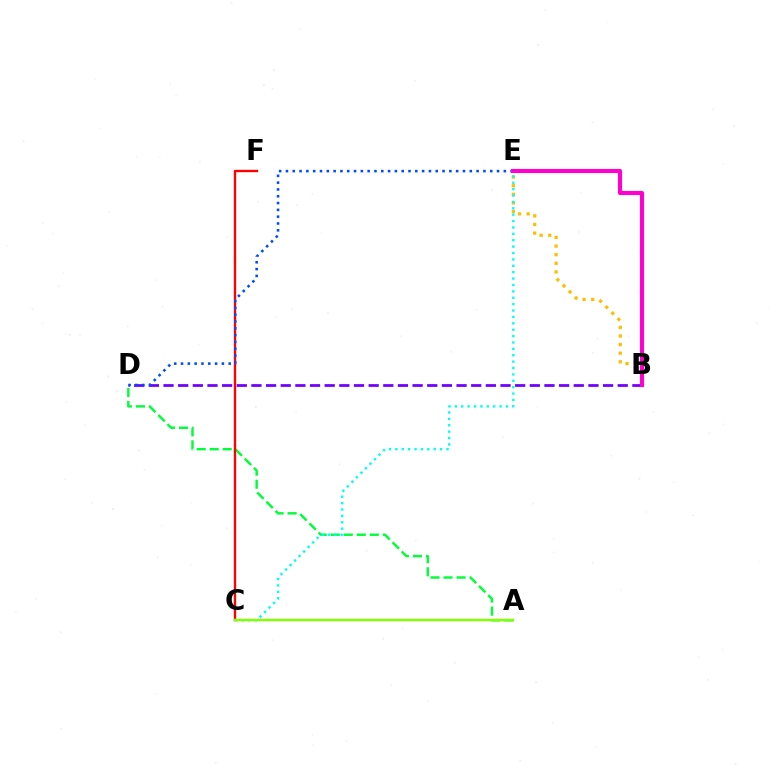{('A', 'D'): [{'color': '#00ff39', 'line_style': 'dashed', 'thickness': 1.77}], ('C', 'F'): [{'color': '#ff0000', 'line_style': 'solid', 'thickness': 1.71}], ('B', 'E'): [{'color': '#ffbd00', 'line_style': 'dotted', 'thickness': 2.34}, {'color': '#ff00cf', 'line_style': 'solid', 'thickness': 2.96}], ('C', 'E'): [{'color': '#00fff6', 'line_style': 'dotted', 'thickness': 1.74}], ('A', 'C'): [{'color': '#84ff00', 'line_style': 'solid', 'thickness': 1.79}], ('B', 'D'): [{'color': '#7200ff', 'line_style': 'dashed', 'thickness': 1.99}], ('D', 'E'): [{'color': '#004bff', 'line_style': 'dotted', 'thickness': 1.85}]}